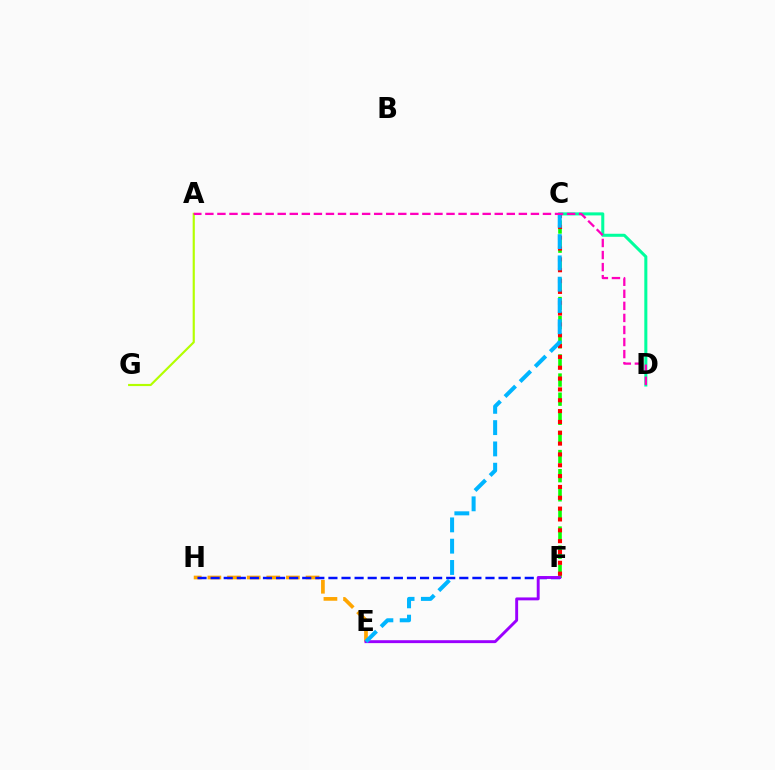{('C', 'F'): [{'color': '#08ff00', 'line_style': 'dashed', 'thickness': 2.6}, {'color': '#ff0000', 'line_style': 'dotted', 'thickness': 2.94}], ('C', 'D'): [{'color': '#00ff9d', 'line_style': 'solid', 'thickness': 2.19}], ('E', 'H'): [{'color': '#ffa500', 'line_style': 'dashed', 'thickness': 2.67}], ('F', 'H'): [{'color': '#0010ff', 'line_style': 'dashed', 'thickness': 1.78}], ('A', 'G'): [{'color': '#b3ff00', 'line_style': 'solid', 'thickness': 1.56}], ('E', 'F'): [{'color': '#9b00ff', 'line_style': 'solid', 'thickness': 2.09}], ('C', 'E'): [{'color': '#00b5ff', 'line_style': 'dashed', 'thickness': 2.89}], ('A', 'D'): [{'color': '#ff00bd', 'line_style': 'dashed', 'thickness': 1.64}]}